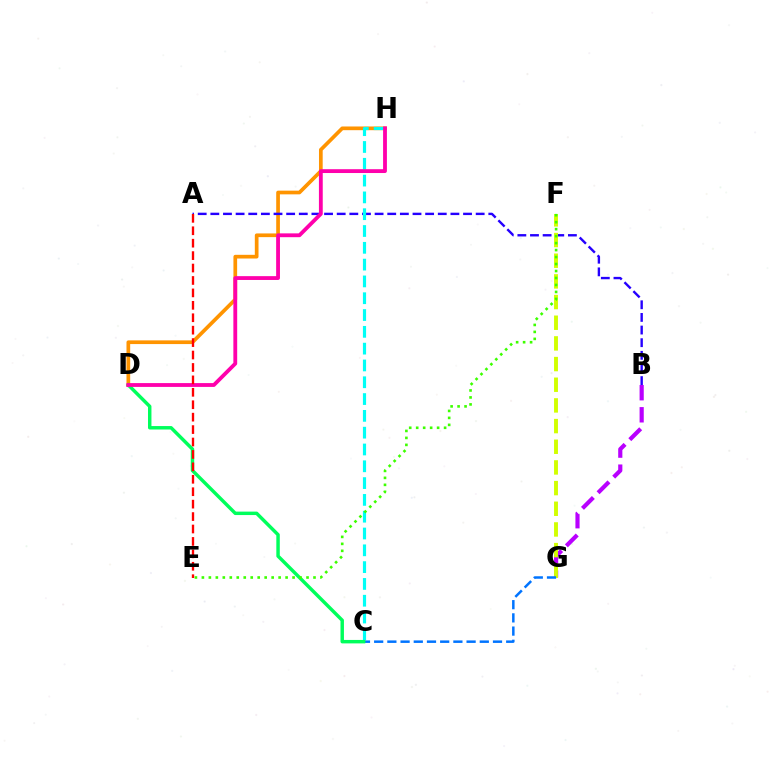{('D', 'H'): [{'color': '#ff9400', 'line_style': 'solid', 'thickness': 2.66}, {'color': '#ff00ac', 'line_style': 'solid', 'thickness': 2.75}], ('A', 'B'): [{'color': '#2500ff', 'line_style': 'dashed', 'thickness': 1.72}], ('B', 'G'): [{'color': '#b900ff', 'line_style': 'dashed', 'thickness': 3.0}], ('C', 'H'): [{'color': '#00fff6', 'line_style': 'dashed', 'thickness': 2.28}], ('F', 'G'): [{'color': '#d1ff00', 'line_style': 'dashed', 'thickness': 2.81}], ('C', 'G'): [{'color': '#0074ff', 'line_style': 'dashed', 'thickness': 1.79}], ('C', 'D'): [{'color': '#00ff5c', 'line_style': 'solid', 'thickness': 2.48}], ('A', 'E'): [{'color': '#ff0000', 'line_style': 'dashed', 'thickness': 1.69}], ('E', 'F'): [{'color': '#3dff00', 'line_style': 'dotted', 'thickness': 1.9}]}